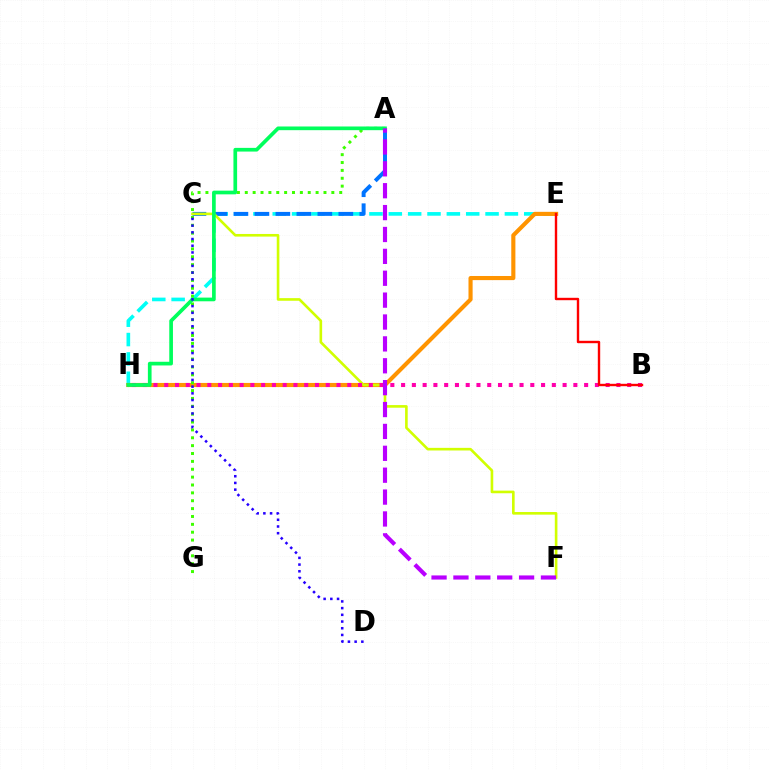{('E', 'H'): [{'color': '#00fff6', 'line_style': 'dashed', 'thickness': 2.63}, {'color': '#ff9400', 'line_style': 'solid', 'thickness': 2.97}], ('A', 'C'): [{'color': '#0074ff', 'line_style': 'dashed', 'thickness': 2.85}], ('C', 'F'): [{'color': '#d1ff00', 'line_style': 'solid', 'thickness': 1.89}], ('B', 'H'): [{'color': '#ff00ac', 'line_style': 'dotted', 'thickness': 2.93}], ('A', 'G'): [{'color': '#3dff00', 'line_style': 'dotted', 'thickness': 2.14}], ('A', 'H'): [{'color': '#00ff5c', 'line_style': 'solid', 'thickness': 2.65}], ('C', 'D'): [{'color': '#2500ff', 'line_style': 'dotted', 'thickness': 1.82}], ('A', 'F'): [{'color': '#b900ff', 'line_style': 'dashed', 'thickness': 2.97}], ('B', 'E'): [{'color': '#ff0000', 'line_style': 'solid', 'thickness': 1.73}]}